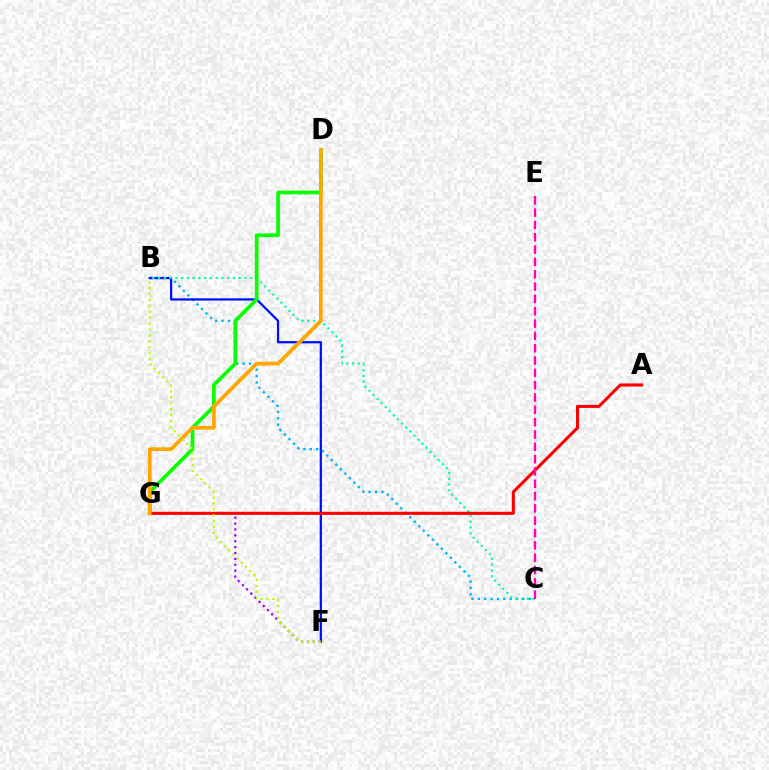{('B', 'C'): [{'color': '#00b5ff', 'line_style': 'dotted', 'thickness': 1.73}, {'color': '#00ff9d', 'line_style': 'dotted', 'thickness': 1.56}], ('B', 'F'): [{'color': '#0010ff', 'line_style': 'solid', 'thickness': 1.62}, {'color': '#b3ff00', 'line_style': 'dotted', 'thickness': 1.6}], ('D', 'G'): [{'color': '#08ff00', 'line_style': 'solid', 'thickness': 2.68}, {'color': '#ffa500', 'line_style': 'solid', 'thickness': 2.67}], ('F', 'G'): [{'color': '#9b00ff', 'line_style': 'dotted', 'thickness': 1.6}], ('A', 'G'): [{'color': '#ff0000', 'line_style': 'solid', 'thickness': 2.2}], ('C', 'E'): [{'color': '#ff00bd', 'line_style': 'dashed', 'thickness': 1.67}]}